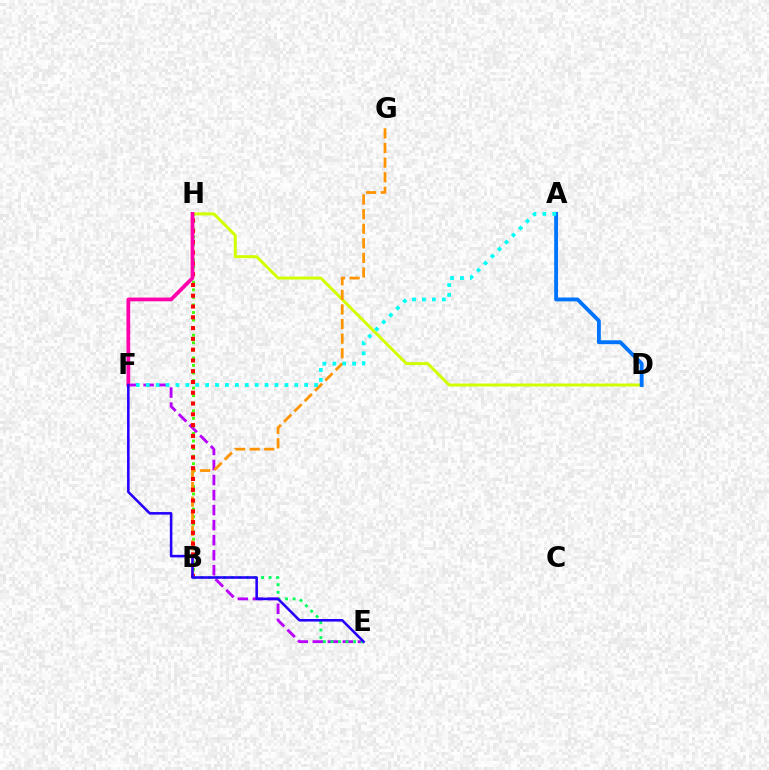{('E', 'F'): [{'color': '#b900ff', 'line_style': 'dashed', 'thickness': 2.04}, {'color': '#2500ff', 'line_style': 'solid', 'thickness': 1.85}], ('D', 'H'): [{'color': '#d1ff00', 'line_style': 'solid', 'thickness': 2.13}], ('B', 'H'): [{'color': '#3dff00', 'line_style': 'dotted', 'thickness': 2.05}, {'color': '#ff0000', 'line_style': 'dotted', 'thickness': 2.93}], ('B', 'G'): [{'color': '#ff9400', 'line_style': 'dashed', 'thickness': 1.98}], ('B', 'E'): [{'color': '#00ff5c', 'line_style': 'dotted', 'thickness': 2.05}], ('A', 'D'): [{'color': '#0074ff', 'line_style': 'solid', 'thickness': 2.78}], ('A', 'F'): [{'color': '#00fff6', 'line_style': 'dotted', 'thickness': 2.69}], ('F', 'H'): [{'color': '#ff00ac', 'line_style': 'solid', 'thickness': 2.7}]}